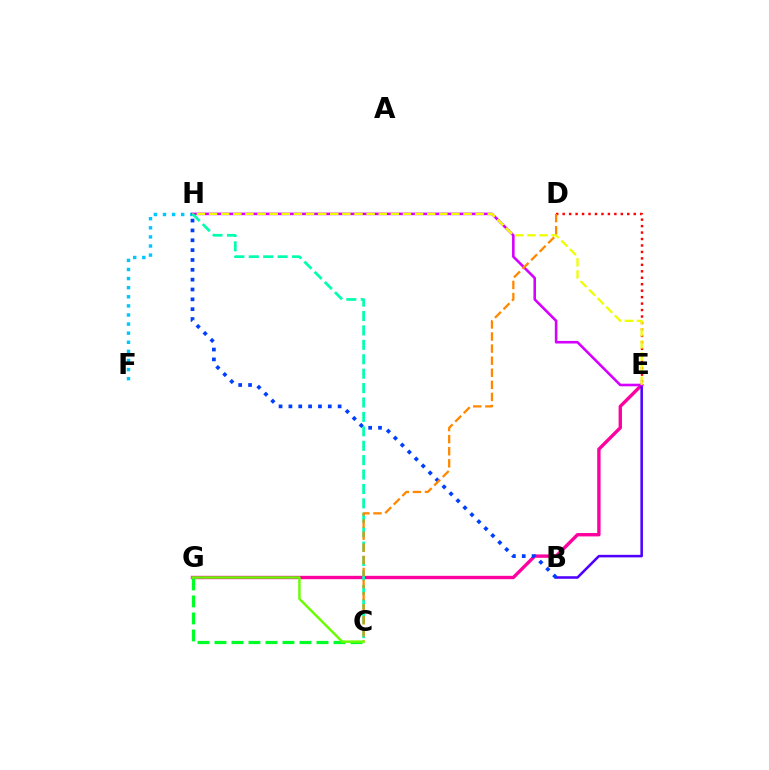{('E', 'G'): [{'color': '#ff00a0', 'line_style': 'solid', 'thickness': 2.42}], ('C', 'G'): [{'color': '#00ff27', 'line_style': 'dashed', 'thickness': 2.31}, {'color': '#66ff00', 'line_style': 'solid', 'thickness': 1.75}], ('D', 'E'): [{'color': '#ff0000', 'line_style': 'dotted', 'thickness': 1.75}], ('F', 'H'): [{'color': '#00c7ff', 'line_style': 'dotted', 'thickness': 2.47}], ('B', 'E'): [{'color': '#4f00ff', 'line_style': 'solid', 'thickness': 1.84}], ('E', 'H'): [{'color': '#d600ff', 'line_style': 'solid', 'thickness': 1.86}, {'color': '#eeff00', 'line_style': 'dashed', 'thickness': 1.65}], ('C', 'H'): [{'color': '#00ffaf', 'line_style': 'dashed', 'thickness': 1.96}], ('B', 'H'): [{'color': '#003fff', 'line_style': 'dotted', 'thickness': 2.67}], ('C', 'D'): [{'color': '#ff8800', 'line_style': 'dashed', 'thickness': 1.64}]}